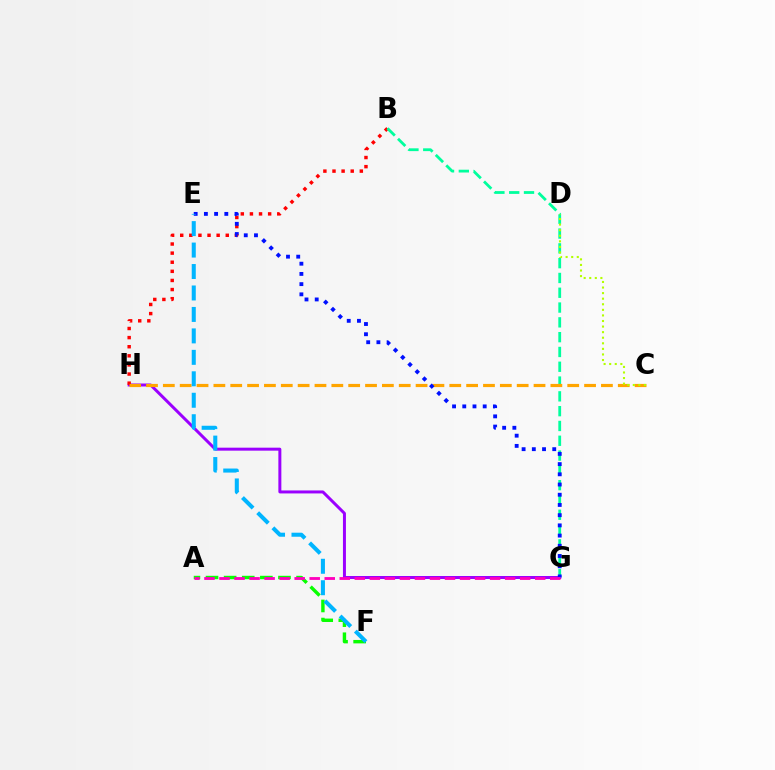{('G', 'H'): [{'color': '#9b00ff', 'line_style': 'solid', 'thickness': 2.15}], ('A', 'F'): [{'color': '#08ff00', 'line_style': 'dashed', 'thickness': 2.46}], ('B', 'H'): [{'color': '#ff0000', 'line_style': 'dotted', 'thickness': 2.48}], ('B', 'G'): [{'color': '#00ff9d', 'line_style': 'dashed', 'thickness': 2.01}], ('C', 'H'): [{'color': '#ffa500', 'line_style': 'dashed', 'thickness': 2.29}], ('E', 'G'): [{'color': '#0010ff', 'line_style': 'dotted', 'thickness': 2.77}], ('A', 'G'): [{'color': '#ff00bd', 'line_style': 'dashed', 'thickness': 2.04}], ('E', 'F'): [{'color': '#00b5ff', 'line_style': 'dashed', 'thickness': 2.91}], ('C', 'D'): [{'color': '#b3ff00', 'line_style': 'dotted', 'thickness': 1.52}]}